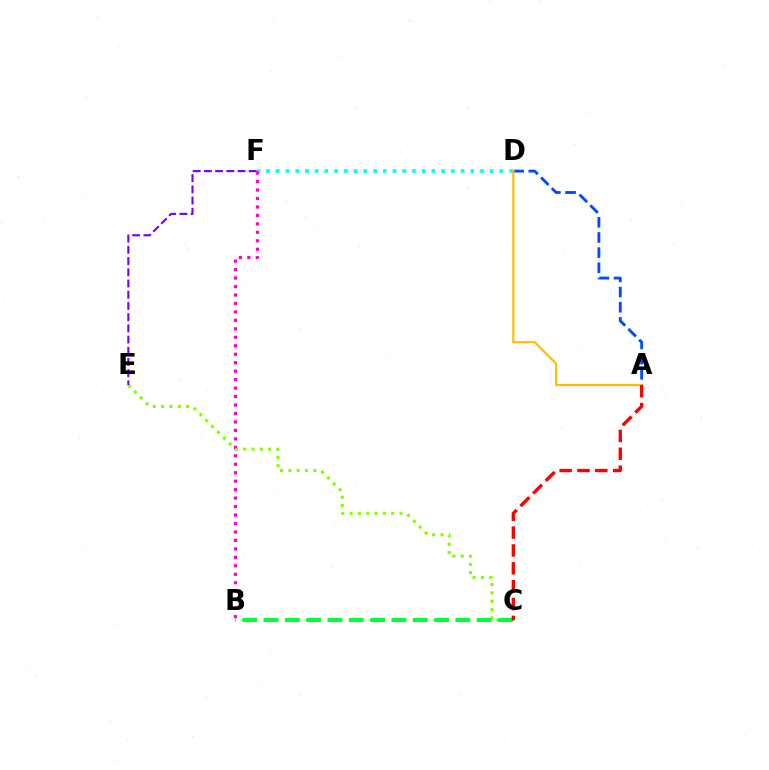{('D', 'F'): [{'color': '#00fff6', 'line_style': 'dotted', 'thickness': 2.64}], ('B', 'F'): [{'color': '#ff00cf', 'line_style': 'dotted', 'thickness': 2.3}], ('C', 'E'): [{'color': '#84ff00', 'line_style': 'dotted', 'thickness': 2.26}], ('B', 'C'): [{'color': '#00ff39', 'line_style': 'dashed', 'thickness': 2.9}], ('E', 'F'): [{'color': '#7200ff', 'line_style': 'dashed', 'thickness': 1.52}], ('A', 'D'): [{'color': '#004bff', 'line_style': 'dashed', 'thickness': 2.06}, {'color': '#ffbd00', 'line_style': 'solid', 'thickness': 1.56}], ('A', 'C'): [{'color': '#ff0000', 'line_style': 'dashed', 'thickness': 2.43}]}